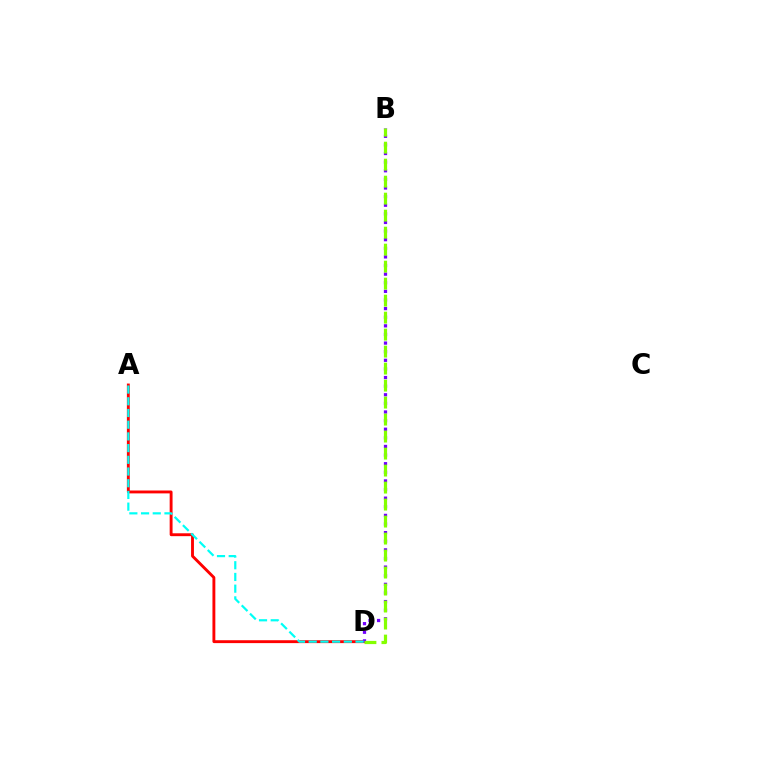{('A', 'D'): [{'color': '#ff0000', 'line_style': 'solid', 'thickness': 2.08}, {'color': '#00fff6', 'line_style': 'dashed', 'thickness': 1.59}], ('B', 'D'): [{'color': '#7200ff', 'line_style': 'dotted', 'thickness': 2.34}, {'color': '#84ff00', 'line_style': 'dashed', 'thickness': 2.31}]}